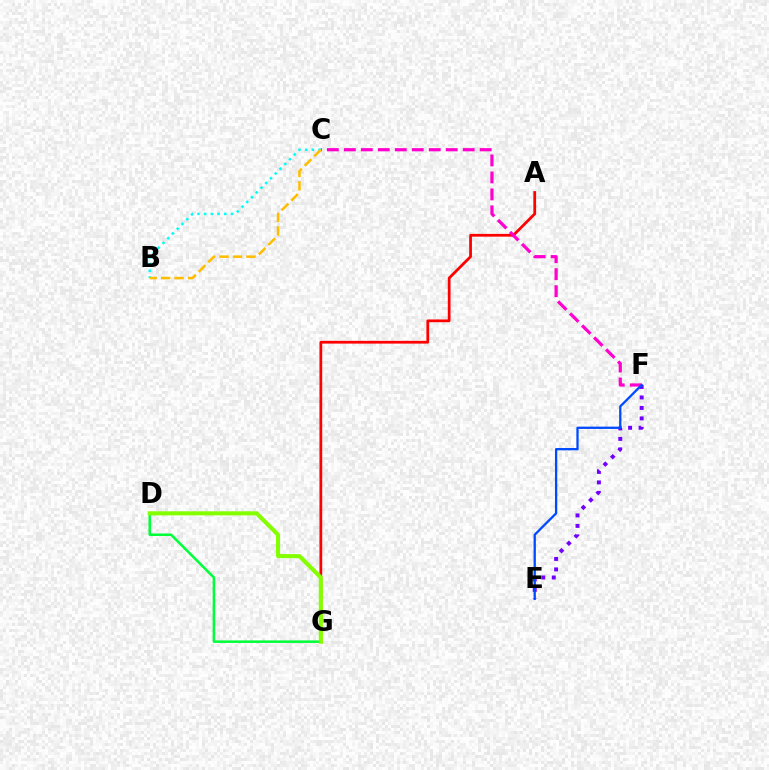{('A', 'G'): [{'color': '#ff0000', 'line_style': 'solid', 'thickness': 1.98}], ('E', 'F'): [{'color': '#7200ff', 'line_style': 'dotted', 'thickness': 2.85}, {'color': '#004bff', 'line_style': 'solid', 'thickness': 1.65}], ('C', 'F'): [{'color': '#ff00cf', 'line_style': 'dashed', 'thickness': 2.31}], ('B', 'C'): [{'color': '#00fff6', 'line_style': 'dotted', 'thickness': 1.82}, {'color': '#ffbd00', 'line_style': 'dashed', 'thickness': 1.83}], ('D', 'G'): [{'color': '#00ff39', 'line_style': 'solid', 'thickness': 1.81}, {'color': '#84ff00', 'line_style': 'solid', 'thickness': 2.94}]}